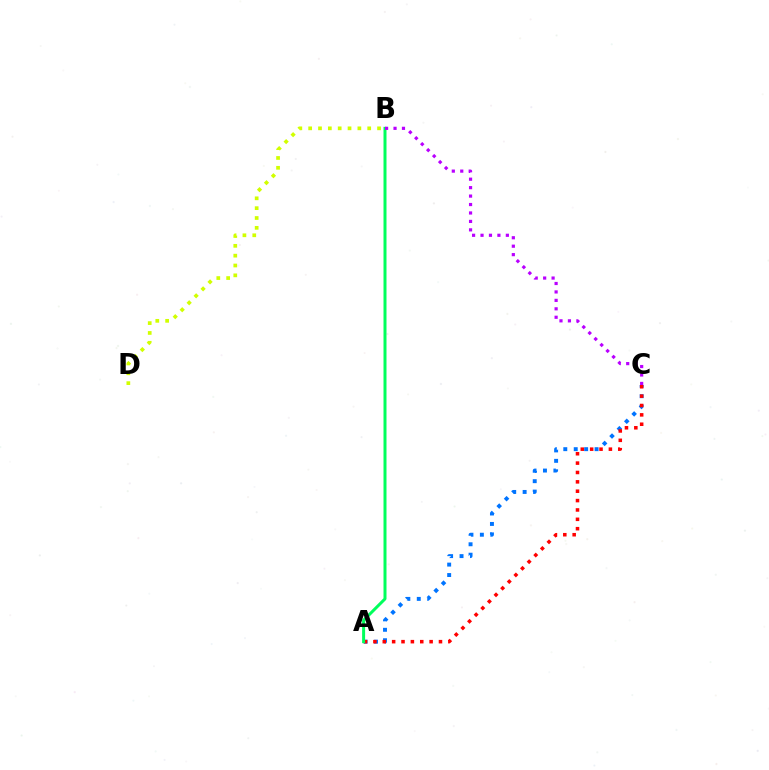{('A', 'C'): [{'color': '#0074ff', 'line_style': 'dotted', 'thickness': 2.83}, {'color': '#ff0000', 'line_style': 'dotted', 'thickness': 2.55}], ('B', 'D'): [{'color': '#d1ff00', 'line_style': 'dotted', 'thickness': 2.67}], ('A', 'B'): [{'color': '#00ff5c', 'line_style': 'solid', 'thickness': 2.15}], ('B', 'C'): [{'color': '#b900ff', 'line_style': 'dotted', 'thickness': 2.29}]}